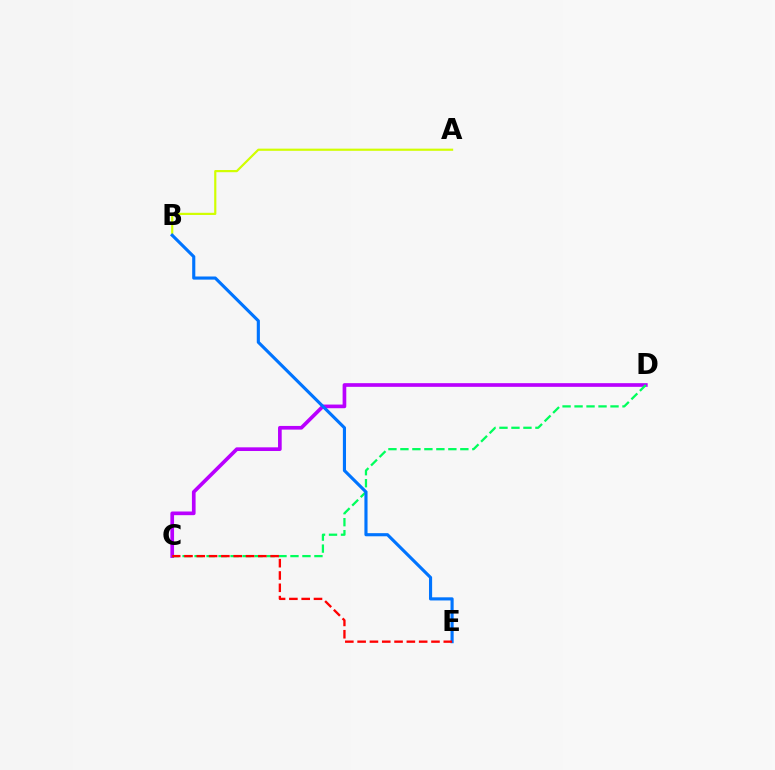{('C', 'D'): [{'color': '#b900ff', 'line_style': 'solid', 'thickness': 2.64}, {'color': '#00ff5c', 'line_style': 'dashed', 'thickness': 1.63}], ('A', 'B'): [{'color': '#d1ff00', 'line_style': 'solid', 'thickness': 1.57}], ('B', 'E'): [{'color': '#0074ff', 'line_style': 'solid', 'thickness': 2.25}], ('C', 'E'): [{'color': '#ff0000', 'line_style': 'dashed', 'thickness': 1.67}]}